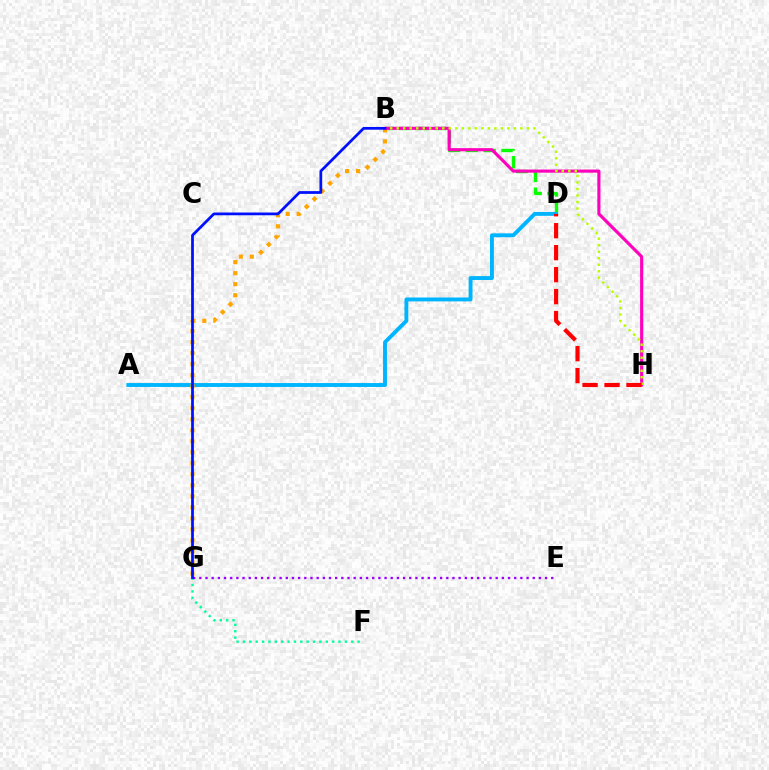{('F', 'G'): [{'color': '#00ff9d', 'line_style': 'dotted', 'thickness': 1.73}], ('B', 'D'): [{'color': '#08ff00', 'line_style': 'dashed', 'thickness': 2.42}], ('A', 'D'): [{'color': '#00b5ff', 'line_style': 'solid', 'thickness': 2.8}], ('B', 'G'): [{'color': '#ffa500', 'line_style': 'dotted', 'thickness': 2.99}, {'color': '#0010ff', 'line_style': 'solid', 'thickness': 1.98}], ('B', 'H'): [{'color': '#ff00bd', 'line_style': 'solid', 'thickness': 2.25}, {'color': '#b3ff00', 'line_style': 'dotted', 'thickness': 1.77}], ('D', 'H'): [{'color': '#ff0000', 'line_style': 'dashed', 'thickness': 2.98}], ('E', 'G'): [{'color': '#9b00ff', 'line_style': 'dotted', 'thickness': 1.68}]}